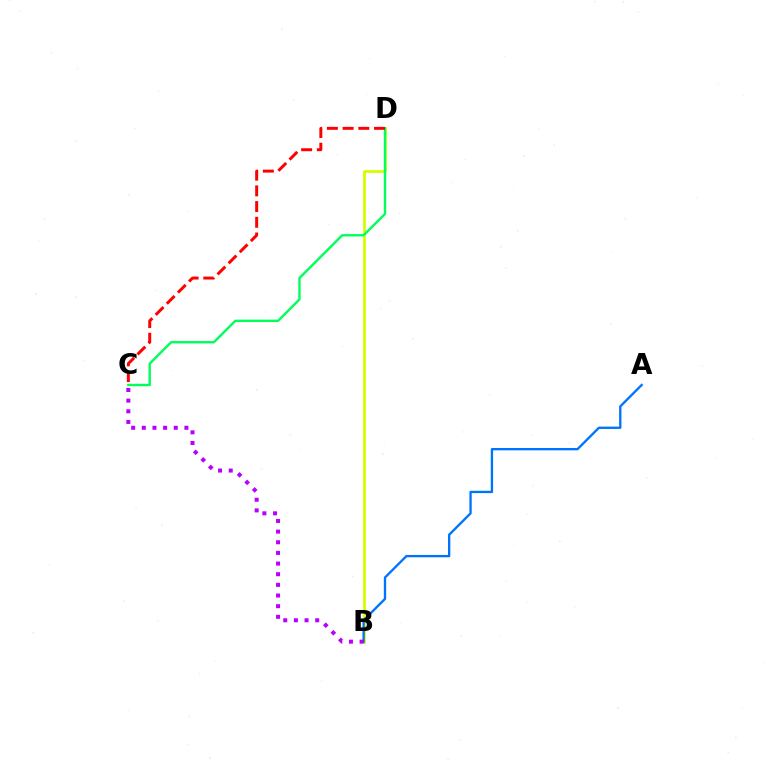{('B', 'D'): [{'color': '#d1ff00', 'line_style': 'solid', 'thickness': 1.98}], ('A', 'B'): [{'color': '#0074ff', 'line_style': 'solid', 'thickness': 1.68}], ('B', 'C'): [{'color': '#b900ff', 'line_style': 'dotted', 'thickness': 2.89}], ('C', 'D'): [{'color': '#00ff5c', 'line_style': 'solid', 'thickness': 1.72}, {'color': '#ff0000', 'line_style': 'dashed', 'thickness': 2.13}]}